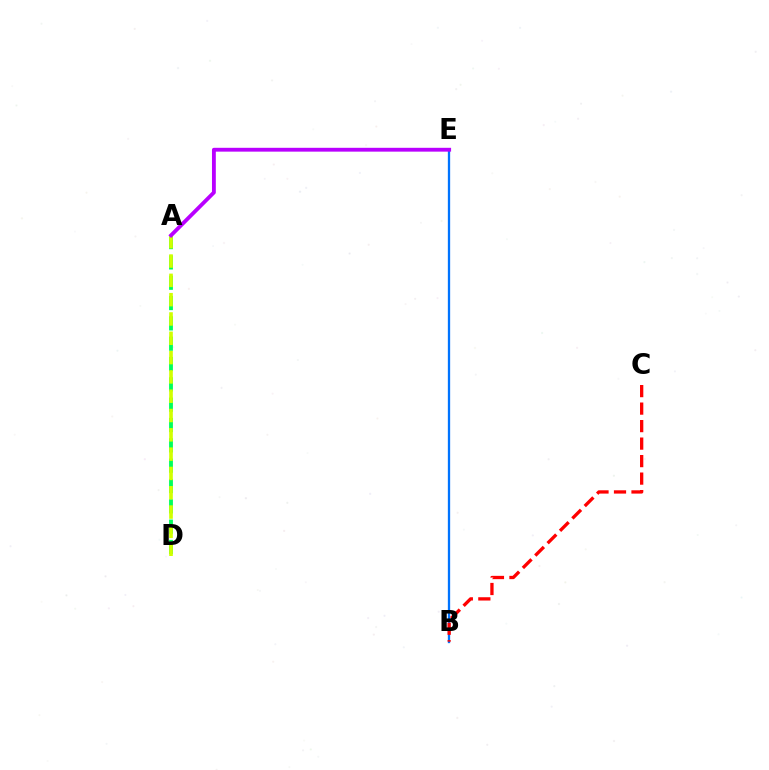{('A', 'D'): [{'color': '#00ff5c', 'line_style': 'dashed', 'thickness': 2.76}, {'color': '#d1ff00', 'line_style': 'dashed', 'thickness': 2.62}], ('B', 'E'): [{'color': '#0074ff', 'line_style': 'solid', 'thickness': 1.66}], ('B', 'C'): [{'color': '#ff0000', 'line_style': 'dashed', 'thickness': 2.38}], ('A', 'E'): [{'color': '#b900ff', 'line_style': 'solid', 'thickness': 2.76}]}